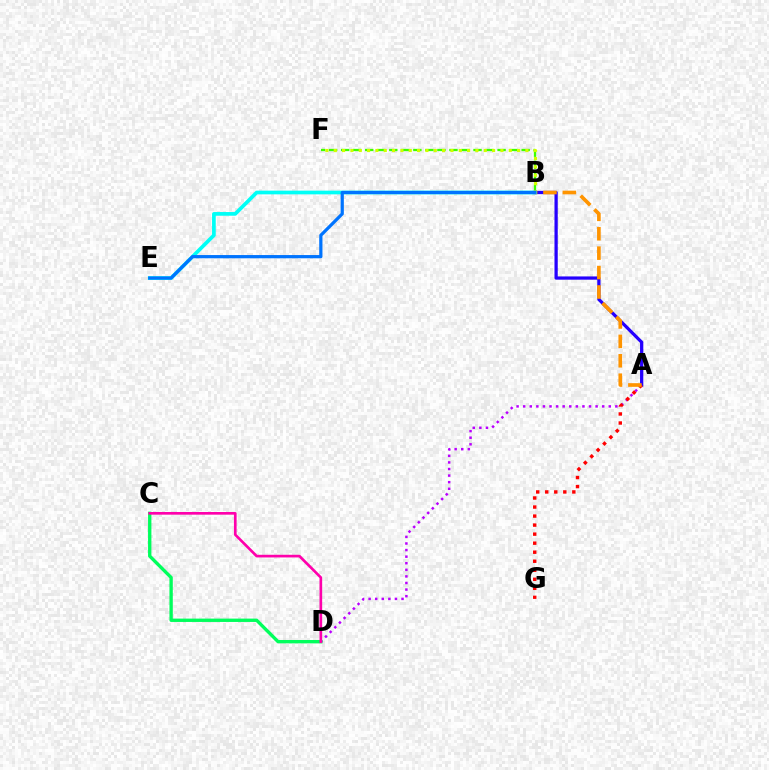{('A', 'D'): [{'color': '#b900ff', 'line_style': 'dotted', 'thickness': 1.79}], ('C', 'D'): [{'color': '#00ff5c', 'line_style': 'solid', 'thickness': 2.41}, {'color': '#ff00ac', 'line_style': 'solid', 'thickness': 1.92}], ('A', 'B'): [{'color': '#2500ff', 'line_style': 'solid', 'thickness': 2.34}, {'color': '#ff9400', 'line_style': 'dashed', 'thickness': 2.64}], ('B', 'F'): [{'color': '#3dff00', 'line_style': 'dashed', 'thickness': 1.63}, {'color': '#d1ff00', 'line_style': 'dotted', 'thickness': 2.26}], ('A', 'G'): [{'color': '#ff0000', 'line_style': 'dotted', 'thickness': 2.45}], ('B', 'E'): [{'color': '#00fff6', 'line_style': 'solid', 'thickness': 2.66}, {'color': '#0074ff', 'line_style': 'solid', 'thickness': 2.33}]}